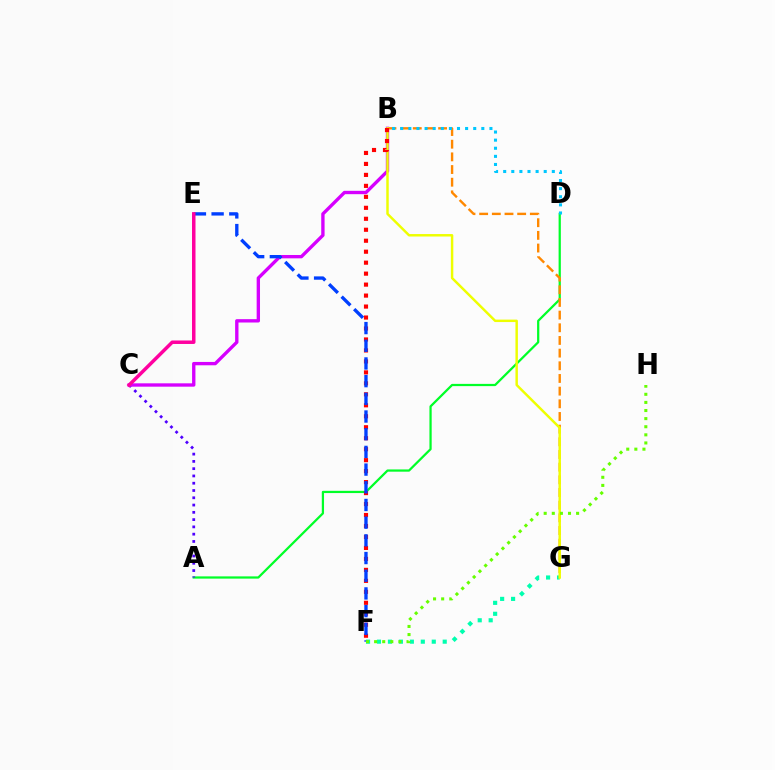{('A', 'D'): [{'color': '#00ff27', 'line_style': 'solid', 'thickness': 1.61}], ('A', 'C'): [{'color': '#4f00ff', 'line_style': 'dotted', 'thickness': 1.98}], ('F', 'G'): [{'color': '#00ffaf', 'line_style': 'dotted', 'thickness': 2.98}], ('B', 'C'): [{'color': '#d600ff', 'line_style': 'solid', 'thickness': 2.41}], ('B', 'G'): [{'color': '#ff8800', 'line_style': 'dashed', 'thickness': 1.72}, {'color': '#eeff00', 'line_style': 'solid', 'thickness': 1.77}], ('B', 'F'): [{'color': '#ff0000', 'line_style': 'dotted', 'thickness': 2.98}], ('E', 'F'): [{'color': '#003fff', 'line_style': 'dashed', 'thickness': 2.4}], ('F', 'H'): [{'color': '#66ff00', 'line_style': 'dotted', 'thickness': 2.2}], ('B', 'D'): [{'color': '#00c7ff', 'line_style': 'dotted', 'thickness': 2.2}], ('C', 'E'): [{'color': '#ff00a0', 'line_style': 'solid', 'thickness': 2.51}]}